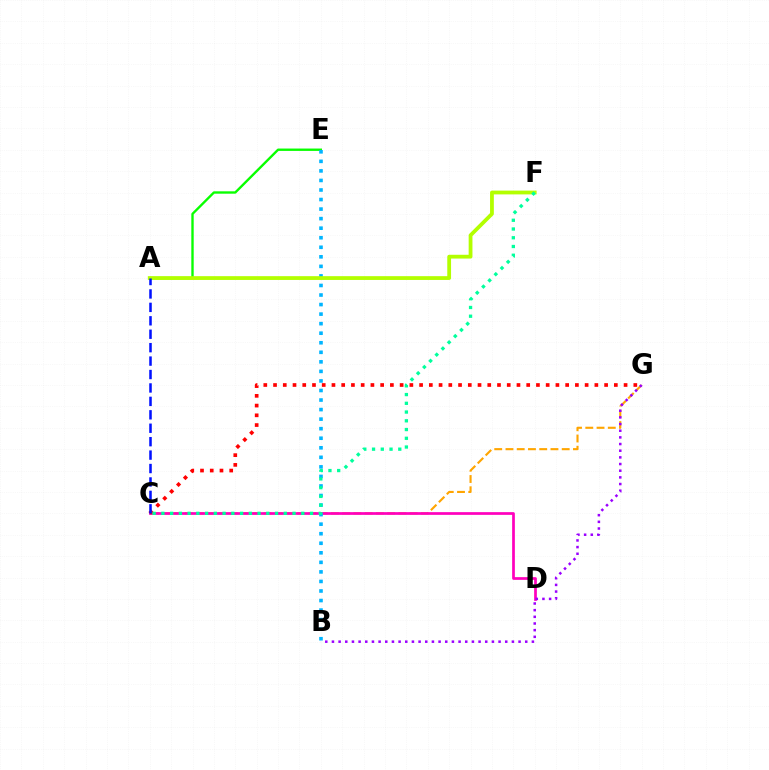{('A', 'E'): [{'color': '#08ff00', 'line_style': 'solid', 'thickness': 1.7}], ('C', 'G'): [{'color': '#ffa500', 'line_style': 'dashed', 'thickness': 1.53}, {'color': '#ff0000', 'line_style': 'dotted', 'thickness': 2.65}], ('C', 'D'): [{'color': '#ff00bd', 'line_style': 'solid', 'thickness': 1.96}], ('B', 'E'): [{'color': '#00b5ff', 'line_style': 'dotted', 'thickness': 2.59}], ('A', 'F'): [{'color': '#b3ff00', 'line_style': 'solid', 'thickness': 2.73}], ('B', 'G'): [{'color': '#9b00ff', 'line_style': 'dotted', 'thickness': 1.81}], ('A', 'C'): [{'color': '#0010ff', 'line_style': 'dashed', 'thickness': 1.82}], ('C', 'F'): [{'color': '#00ff9d', 'line_style': 'dotted', 'thickness': 2.38}]}